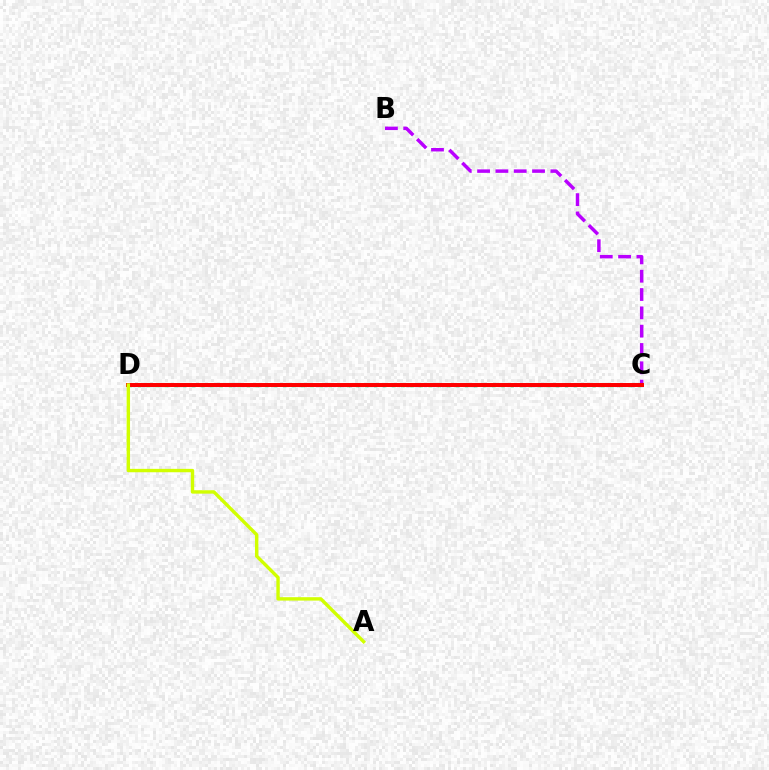{('C', 'D'): [{'color': '#00ff5c', 'line_style': 'dotted', 'thickness': 2.47}, {'color': '#0074ff', 'line_style': 'dotted', 'thickness': 2.25}, {'color': '#ff0000', 'line_style': 'solid', 'thickness': 2.86}], ('B', 'C'): [{'color': '#b900ff', 'line_style': 'dashed', 'thickness': 2.49}], ('A', 'D'): [{'color': '#d1ff00', 'line_style': 'solid', 'thickness': 2.45}]}